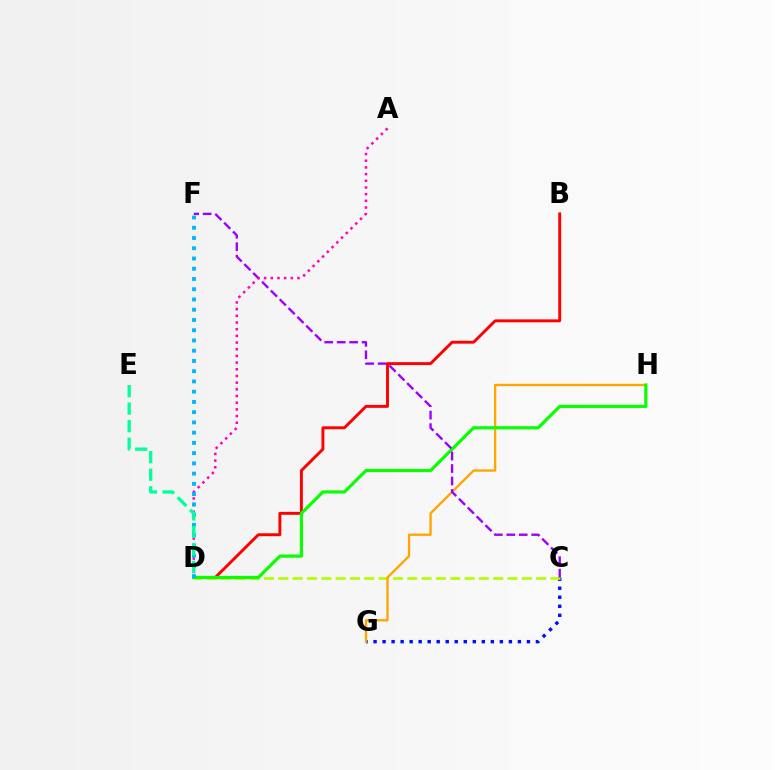{('B', 'D'): [{'color': '#ff0000', 'line_style': 'solid', 'thickness': 2.1}], ('C', 'G'): [{'color': '#0010ff', 'line_style': 'dotted', 'thickness': 2.45}], ('C', 'D'): [{'color': '#b3ff00', 'line_style': 'dashed', 'thickness': 1.95}], ('G', 'H'): [{'color': '#ffa500', 'line_style': 'solid', 'thickness': 1.68}], ('D', 'H'): [{'color': '#08ff00', 'line_style': 'solid', 'thickness': 2.28}], ('C', 'F'): [{'color': '#9b00ff', 'line_style': 'dashed', 'thickness': 1.69}], ('A', 'D'): [{'color': '#ff00bd', 'line_style': 'dotted', 'thickness': 1.82}], ('D', 'F'): [{'color': '#00b5ff', 'line_style': 'dotted', 'thickness': 2.78}], ('D', 'E'): [{'color': '#00ff9d', 'line_style': 'dashed', 'thickness': 2.38}]}